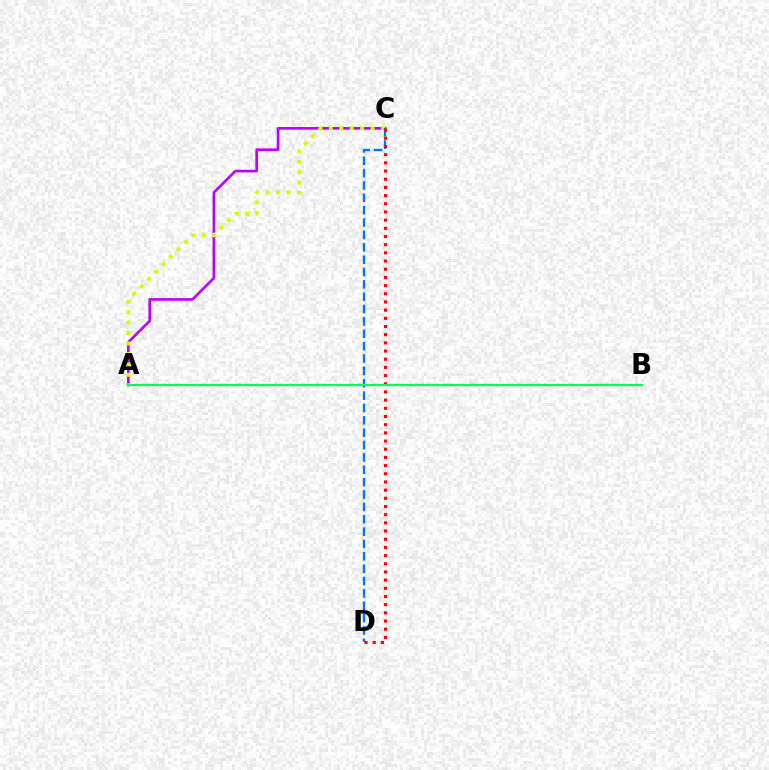{('A', 'C'): [{'color': '#b900ff', 'line_style': 'solid', 'thickness': 1.91}, {'color': '#d1ff00', 'line_style': 'dotted', 'thickness': 2.84}], ('C', 'D'): [{'color': '#0074ff', 'line_style': 'dashed', 'thickness': 1.68}, {'color': '#ff0000', 'line_style': 'dotted', 'thickness': 2.22}], ('A', 'B'): [{'color': '#00ff5c', 'line_style': 'solid', 'thickness': 1.64}]}